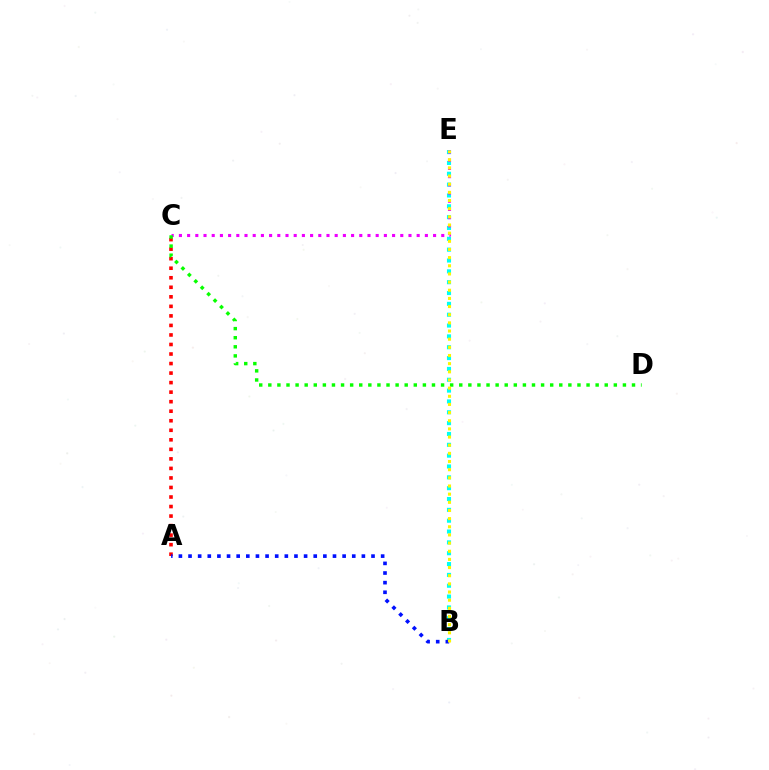{('B', 'E'): [{'color': '#00fff6', 'line_style': 'dotted', 'thickness': 2.95}, {'color': '#fcf500', 'line_style': 'dotted', 'thickness': 2.22}], ('A', 'C'): [{'color': '#ff0000', 'line_style': 'dotted', 'thickness': 2.59}], ('C', 'E'): [{'color': '#ee00ff', 'line_style': 'dotted', 'thickness': 2.23}], ('C', 'D'): [{'color': '#08ff00', 'line_style': 'dotted', 'thickness': 2.47}], ('A', 'B'): [{'color': '#0010ff', 'line_style': 'dotted', 'thickness': 2.62}]}